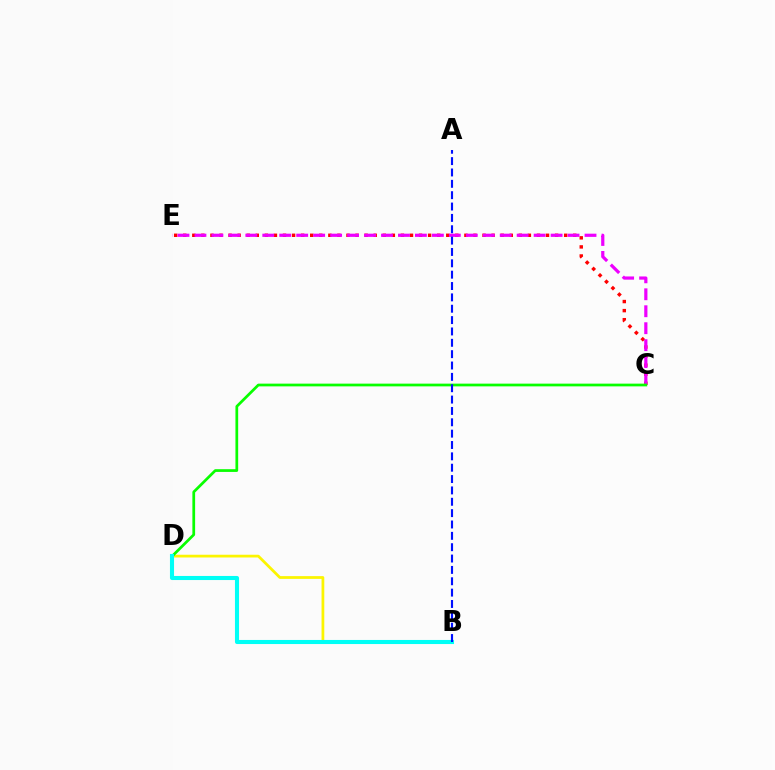{('C', 'E'): [{'color': '#ff0000', 'line_style': 'dotted', 'thickness': 2.46}, {'color': '#ee00ff', 'line_style': 'dashed', 'thickness': 2.3}], ('B', 'D'): [{'color': '#fcf500', 'line_style': 'solid', 'thickness': 1.98}, {'color': '#00fff6', 'line_style': 'solid', 'thickness': 2.94}], ('C', 'D'): [{'color': '#08ff00', 'line_style': 'solid', 'thickness': 1.97}], ('A', 'B'): [{'color': '#0010ff', 'line_style': 'dashed', 'thickness': 1.54}]}